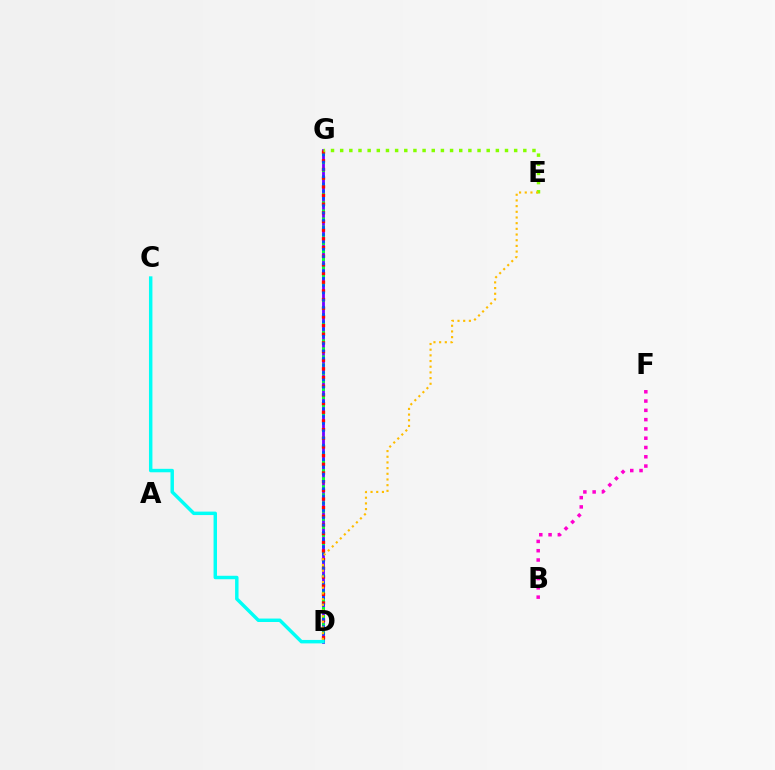{('D', 'G'): [{'color': '#7200ff', 'line_style': 'solid', 'thickness': 2.03}, {'color': '#00ff39', 'line_style': 'dotted', 'thickness': 2.2}, {'color': '#ff0000', 'line_style': 'dotted', 'thickness': 2.36}, {'color': '#004bff', 'line_style': 'dotted', 'thickness': 1.97}], ('E', 'G'): [{'color': '#84ff00', 'line_style': 'dotted', 'thickness': 2.49}], ('D', 'E'): [{'color': '#ffbd00', 'line_style': 'dotted', 'thickness': 1.54}], ('B', 'F'): [{'color': '#ff00cf', 'line_style': 'dotted', 'thickness': 2.52}], ('C', 'D'): [{'color': '#00fff6', 'line_style': 'solid', 'thickness': 2.48}]}